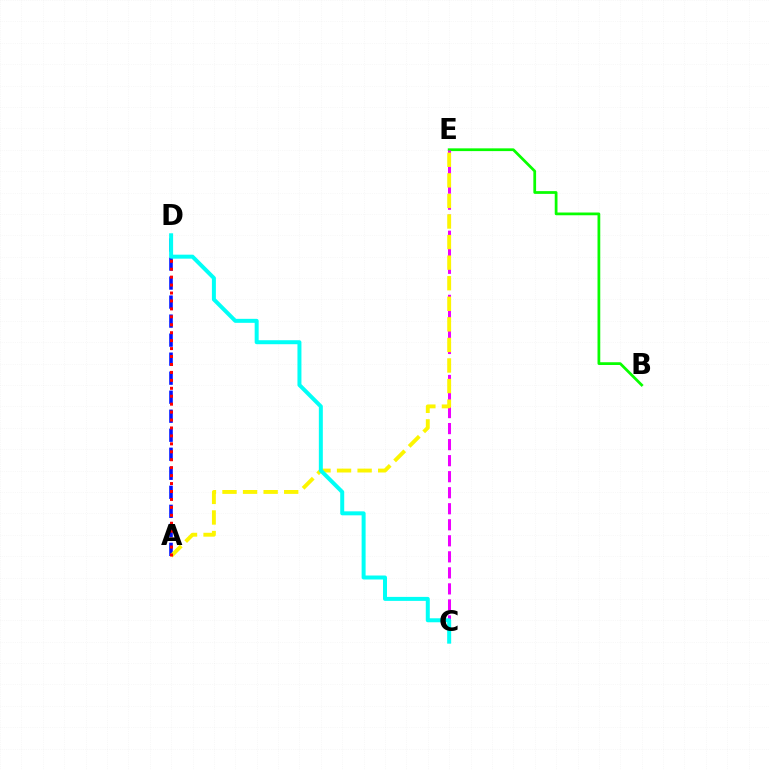{('B', 'E'): [{'color': '#08ff00', 'line_style': 'solid', 'thickness': 1.98}], ('C', 'E'): [{'color': '#ee00ff', 'line_style': 'dashed', 'thickness': 2.18}], ('A', 'D'): [{'color': '#0010ff', 'line_style': 'dashed', 'thickness': 2.58}, {'color': '#ff0000', 'line_style': 'dotted', 'thickness': 2.16}], ('A', 'E'): [{'color': '#fcf500', 'line_style': 'dashed', 'thickness': 2.79}], ('C', 'D'): [{'color': '#00fff6', 'line_style': 'solid', 'thickness': 2.87}]}